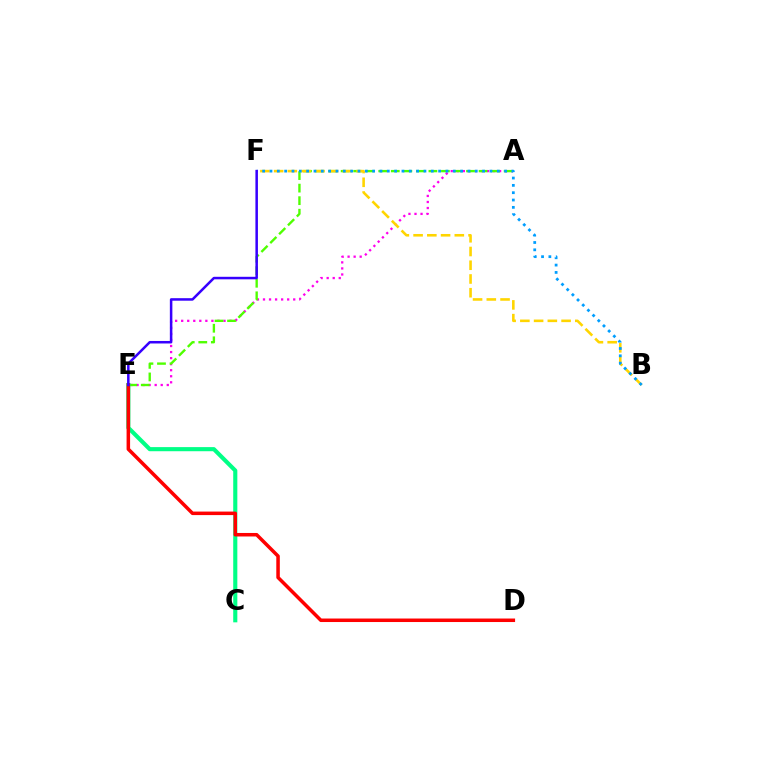{('A', 'E'): [{'color': '#ff00ed', 'line_style': 'dotted', 'thickness': 1.64}, {'color': '#4fff00', 'line_style': 'dashed', 'thickness': 1.7}], ('B', 'F'): [{'color': '#ffd500', 'line_style': 'dashed', 'thickness': 1.87}, {'color': '#009eff', 'line_style': 'dotted', 'thickness': 1.99}], ('C', 'E'): [{'color': '#00ff86', 'line_style': 'solid', 'thickness': 2.96}], ('D', 'E'): [{'color': '#ff0000', 'line_style': 'solid', 'thickness': 2.53}], ('E', 'F'): [{'color': '#3700ff', 'line_style': 'solid', 'thickness': 1.81}]}